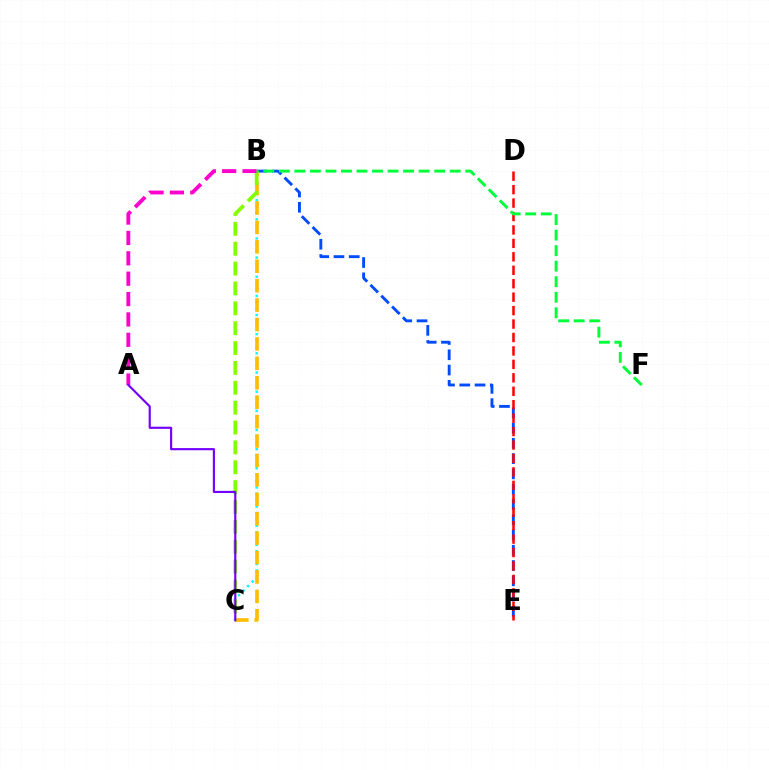{('B', 'C'): [{'color': '#00fff6', 'line_style': 'dotted', 'thickness': 1.73}, {'color': '#ffbd00', 'line_style': 'dashed', 'thickness': 2.64}, {'color': '#84ff00', 'line_style': 'dashed', 'thickness': 2.7}], ('B', 'E'): [{'color': '#004bff', 'line_style': 'dashed', 'thickness': 2.07}], ('D', 'E'): [{'color': '#ff0000', 'line_style': 'dashed', 'thickness': 1.83}], ('A', 'B'): [{'color': '#ff00cf', 'line_style': 'dashed', 'thickness': 2.77}], ('A', 'C'): [{'color': '#7200ff', 'line_style': 'solid', 'thickness': 1.55}], ('B', 'F'): [{'color': '#00ff39', 'line_style': 'dashed', 'thickness': 2.11}]}